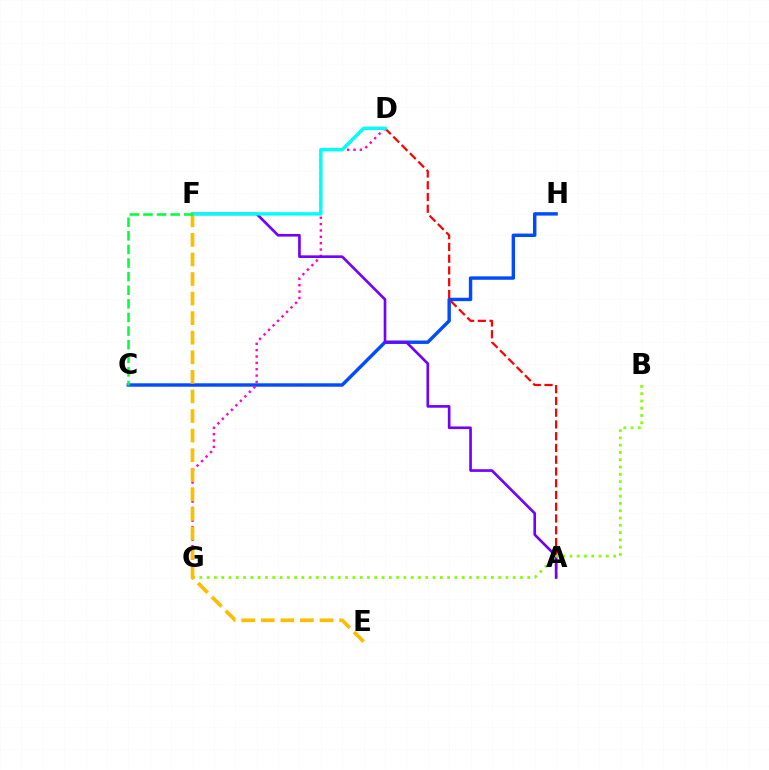{('C', 'H'): [{'color': '#004bff', 'line_style': 'solid', 'thickness': 2.46}], ('D', 'G'): [{'color': '#ff00cf', 'line_style': 'dotted', 'thickness': 1.73}], ('A', 'D'): [{'color': '#ff0000', 'line_style': 'dashed', 'thickness': 1.6}], ('A', 'F'): [{'color': '#7200ff', 'line_style': 'solid', 'thickness': 1.9}], ('D', 'F'): [{'color': '#00fff6', 'line_style': 'solid', 'thickness': 2.46}], ('B', 'G'): [{'color': '#84ff00', 'line_style': 'dotted', 'thickness': 1.98}], ('E', 'F'): [{'color': '#ffbd00', 'line_style': 'dashed', 'thickness': 2.66}], ('C', 'F'): [{'color': '#00ff39', 'line_style': 'dashed', 'thickness': 1.85}]}